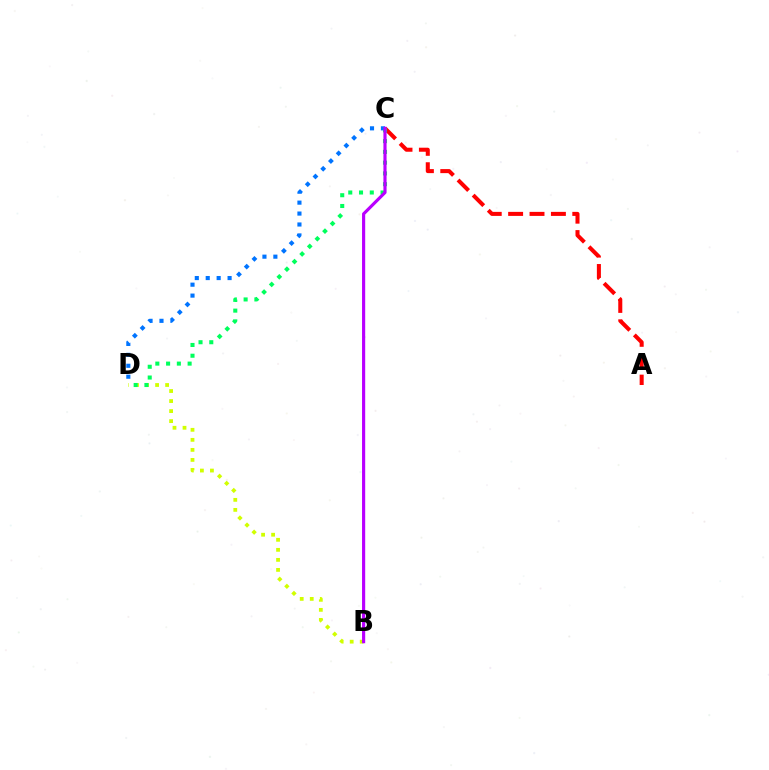{('B', 'D'): [{'color': '#d1ff00', 'line_style': 'dotted', 'thickness': 2.72}], ('A', 'C'): [{'color': '#ff0000', 'line_style': 'dashed', 'thickness': 2.91}], ('C', 'D'): [{'color': '#00ff5c', 'line_style': 'dotted', 'thickness': 2.92}, {'color': '#0074ff', 'line_style': 'dotted', 'thickness': 2.97}], ('B', 'C'): [{'color': '#b900ff', 'line_style': 'solid', 'thickness': 2.27}]}